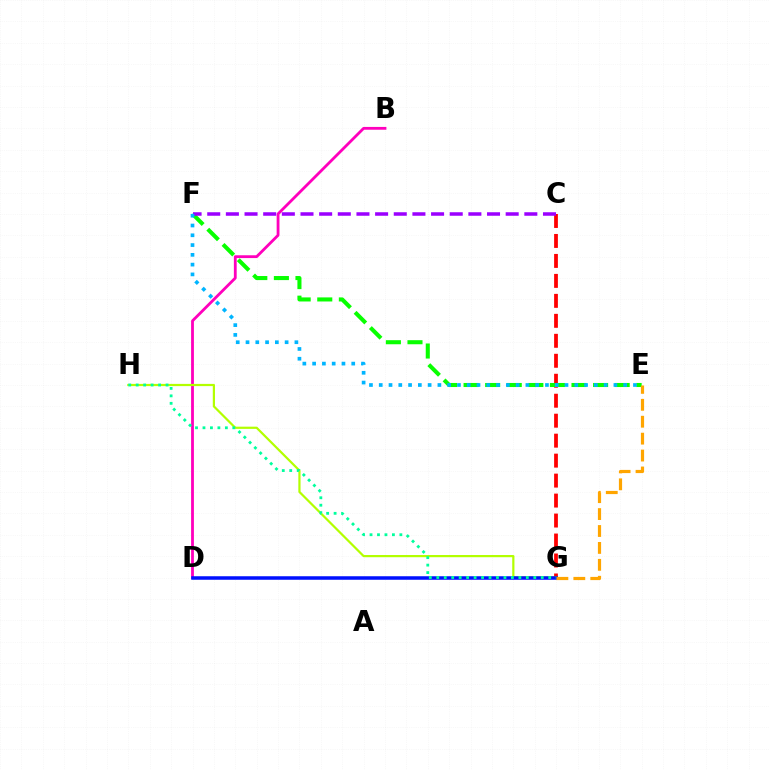{('B', 'D'): [{'color': '#ff00bd', 'line_style': 'solid', 'thickness': 2.02}], ('C', 'G'): [{'color': '#ff0000', 'line_style': 'dashed', 'thickness': 2.71}], ('G', 'H'): [{'color': '#b3ff00', 'line_style': 'solid', 'thickness': 1.59}, {'color': '#00ff9d', 'line_style': 'dotted', 'thickness': 2.03}], ('E', 'F'): [{'color': '#08ff00', 'line_style': 'dashed', 'thickness': 2.93}, {'color': '#00b5ff', 'line_style': 'dotted', 'thickness': 2.66}], ('D', 'G'): [{'color': '#0010ff', 'line_style': 'solid', 'thickness': 2.53}], ('C', 'F'): [{'color': '#9b00ff', 'line_style': 'dashed', 'thickness': 2.53}], ('E', 'G'): [{'color': '#ffa500', 'line_style': 'dashed', 'thickness': 2.3}]}